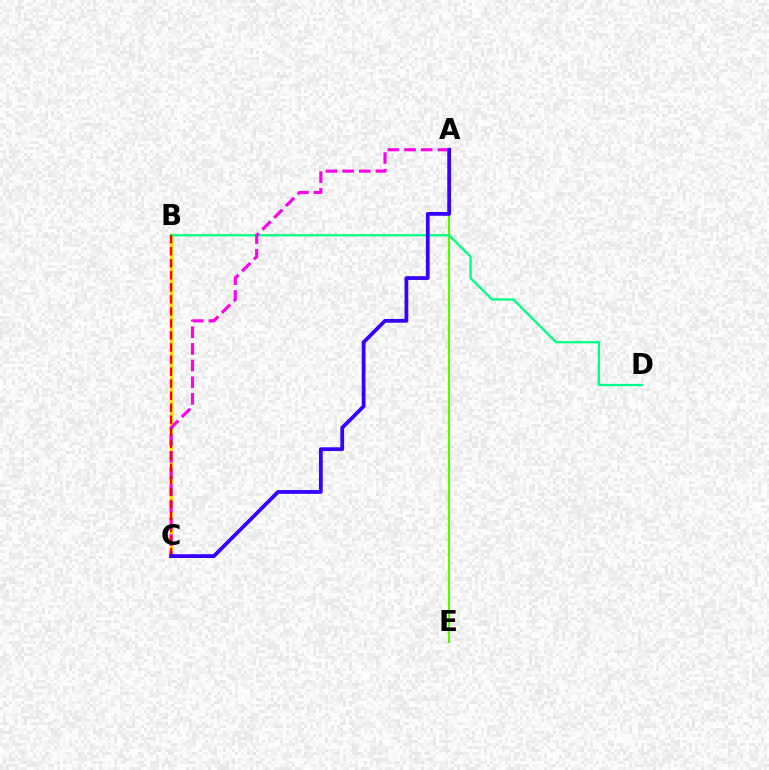{('B', 'C'): [{'color': '#009eff', 'line_style': 'dotted', 'thickness': 2.12}, {'color': '#ffd500', 'line_style': 'solid', 'thickness': 2.45}, {'color': '#ff0000', 'line_style': 'dashed', 'thickness': 1.63}], ('A', 'E'): [{'color': '#4fff00', 'line_style': 'solid', 'thickness': 1.57}], ('B', 'D'): [{'color': '#00ff86', 'line_style': 'solid', 'thickness': 1.66}], ('A', 'C'): [{'color': '#ff00ed', 'line_style': 'dashed', 'thickness': 2.26}, {'color': '#3700ff', 'line_style': 'solid', 'thickness': 2.72}]}